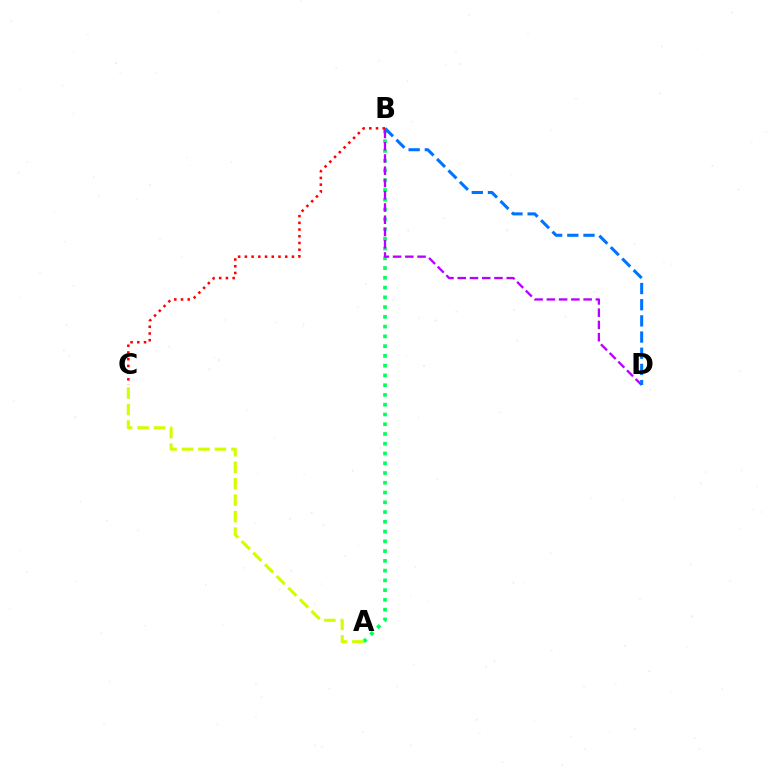{('A', 'B'): [{'color': '#00ff5c', 'line_style': 'dotted', 'thickness': 2.65}], ('B', 'D'): [{'color': '#b900ff', 'line_style': 'dashed', 'thickness': 1.66}, {'color': '#0074ff', 'line_style': 'dashed', 'thickness': 2.2}], ('A', 'C'): [{'color': '#d1ff00', 'line_style': 'dashed', 'thickness': 2.24}], ('B', 'C'): [{'color': '#ff0000', 'line_style': 'dotted', 'thickness': 1.83}]}